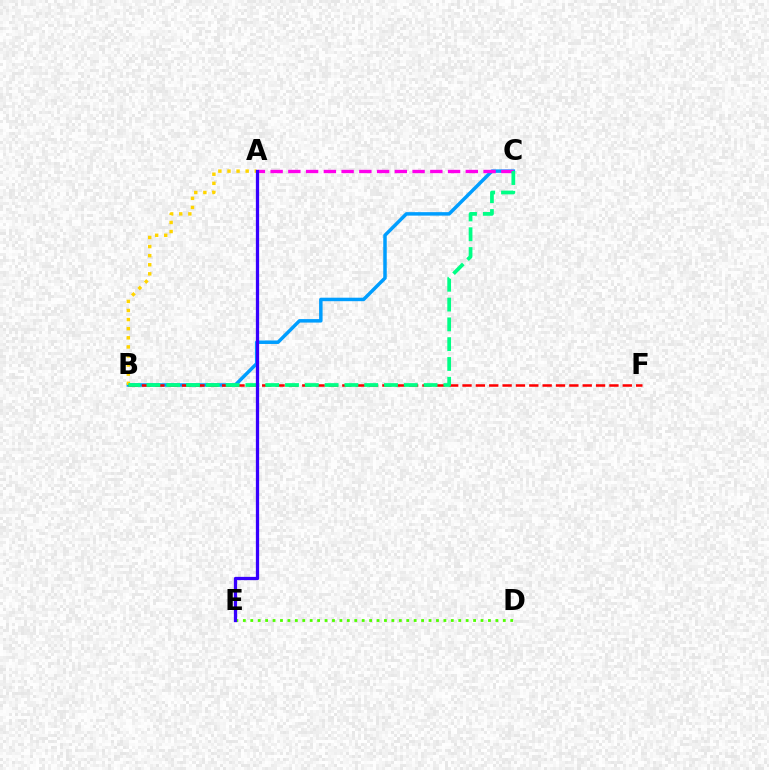{('D', 'E'): [{'color': '#4fff00', 'line_style': 'dotted', 'thickness': 2.02}], ('B', 'C'): [{'color': '#009eff', 'line_style': 'solid', 'thickness': 2.51}, {'color': '#00ff86', 'line_style': 'dashed', 'thickness': 2.69}], ('A', 'B'): [{'color': '#ffd500', 'line_style': 'dotted', 'thickness': 2.47}], ('B', 'F'): [{'color': '#ff0000', 'line_style': 'dashed', 'thickness': 1.81}], ('A', 'C'): [{'color': '#ff00ed', 'line_style': 'dashed', 'thickness': 2.41}], ('A', 'E'): [{'color': '#3700ff', 'line_style': 'solid', 'thickness': 2.35}]}